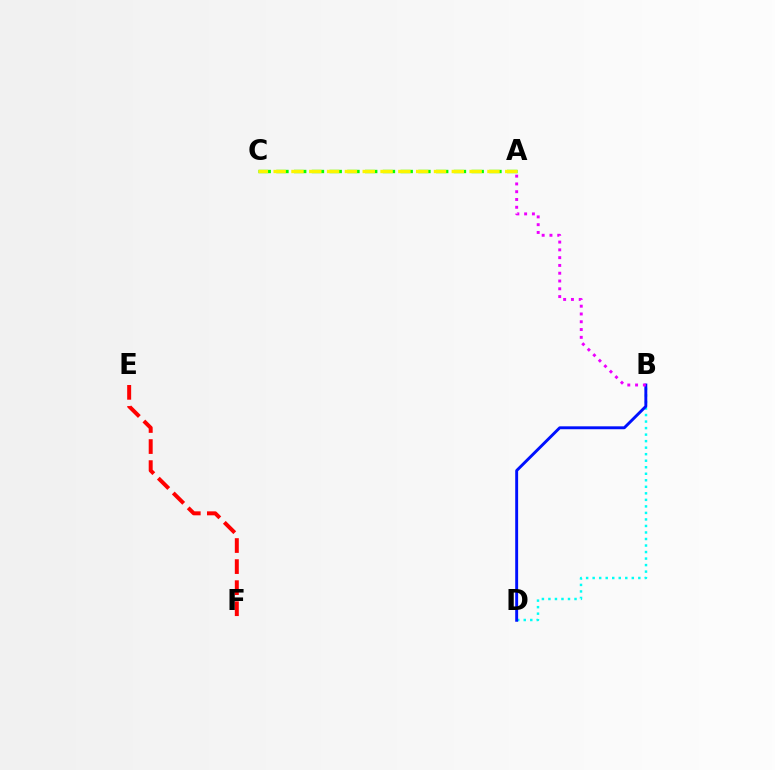{('B', 'D'): [{'color': '#00fff6', 'line_style': 'dotted', 'thickness': 1.77}, {'color': '#0010ff', 'line_style': 'solid', 'thickness': 2.09}], ('A', 'C'): [{'color': '#08ff00', 'line_style': 'dashed', 'thickness': 2.41}, {'color': '#fcf500', 'line_style': 'dashed', 'thickness': 2.42}], ('A', 'B'): [{'color': '#ee00ff', 'line_style': 'dotted', 'thickness': 2.12}], ('E', 'F'): [{'color': '#ff0000', 'line_style': 'dashed', 'thickness': 2.86}]}